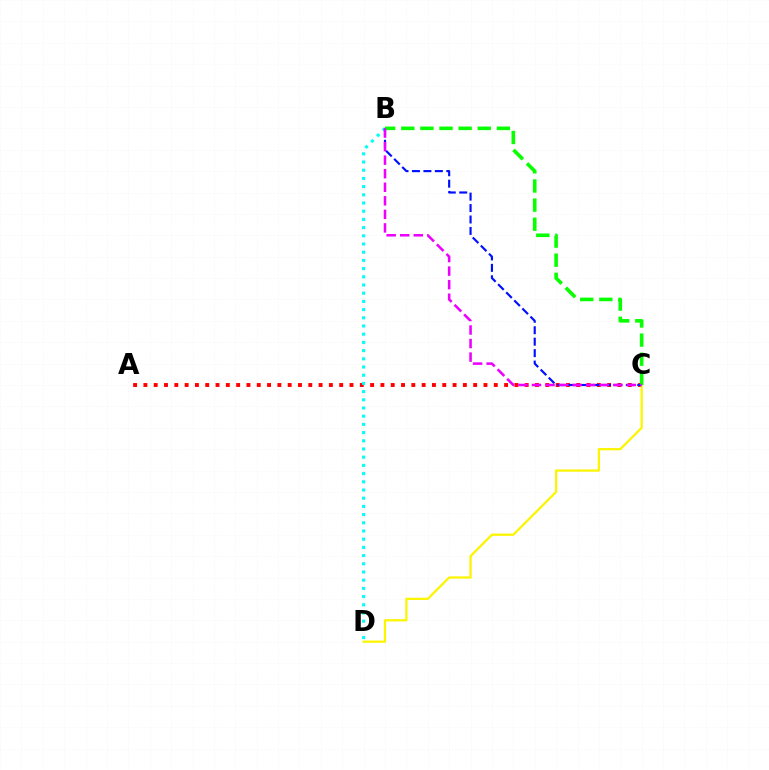{('A', 'C'): [{'color': '#ff0000', 'line_style': 'dotted', 'thickness': 2.8}], ('B', 'D'): [{'color': '#00fff6', 'line_style': 'dotted', 'thickness': 2.23}], ('C', 'D'): [{'color': '#fcf500', 'line_style': 'solid', 'thickness': 1.63}], ('B', 'C'): [{'color': '#0010ff', 'line_style': 'dashed', 'thickness': 1.55}, {'color': '#08ff00', 'line_style': 'dashed', 'thickness': 2.6}, {'color': '#ee00ff', 'line_style': 'dashed', 'thickness': 1.84}]}